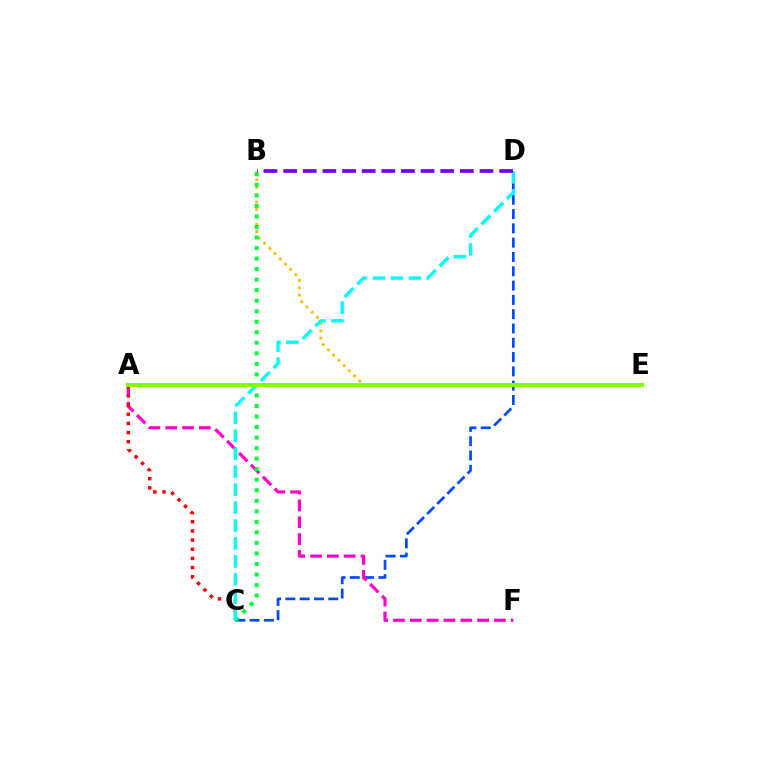{('C', 'D'): [{'color': '#004bff', 'line_style': 'dashed', 'thickness': 1.94}, {'color': '#00fff6', 'line_style': 'dashed', 'thickness': 2.44}], ('A', 'F'): [{'color': '#ff00cf', 'line_style': 'dashed', 'thickness': 2.29}], ('A', 'C'): [{'color': '#ff0000', 'line_style': 'dotted', 'thickness': 2.49}], ('B', 'E'): [{'color': '#ffbd00', 'line_style': 'dotted', 'thickness': 2.01}], ('B', 'C'): [{'color': '#00ff39', 'line_style': 'dotted', 'thickness': 2.86}], ('A', 'E'): [{'color': '#84ff00', 'line_style': 'solid', 'thickness': 2.92}], ('B', 'D'): [{'color': '#7200ff', 'line_style': 'dashed', 'thickness': 2.67}]}